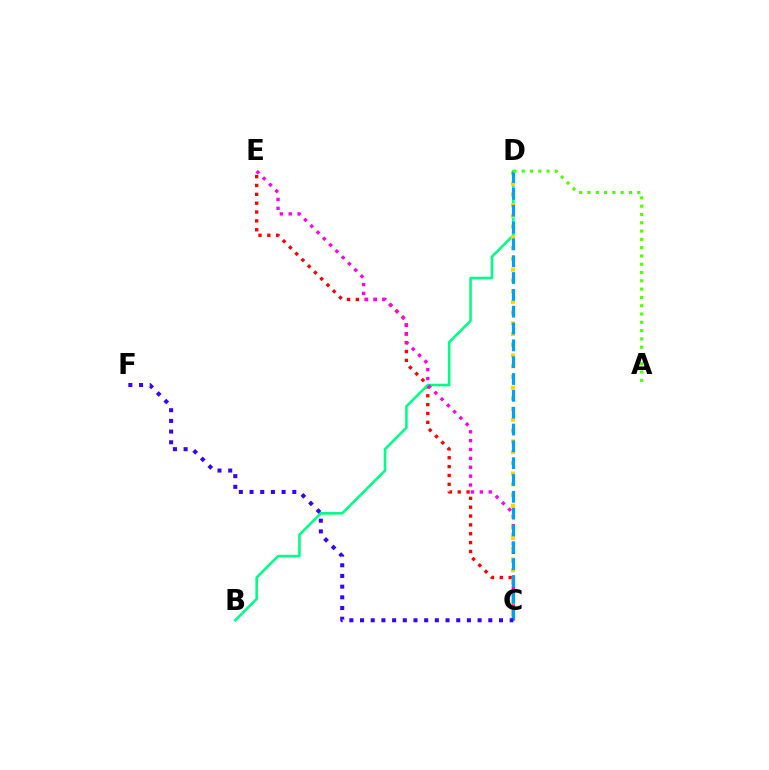{('C', 'E'): [{'color': '#ff0000', 'line_style': 'dotted', 'thickness': 2.41}, {'color': '#ff00ed', 'line_style': 'dotted', 'thickness': 2.41}], ('B', 'D'): [{'color': '#00ff86', 'line_style': 'solid', 'thickness': 1.87}], ('C', 'D'): [{'color': '#ffd500', 'line_style': 'dotted', 'thickness': 2.92}, {'color': '#009eff', 'line_style': 'dashed', 'thickness': 2.29}], ('A', 'D'): [{'color': '#4fff00', 'line_style': 'dotted', 'thickness': 2.25}], ('C', 'F'): [{'color': '#3700ff', 'line_style': 'dotted', 'thickness': 2.9}]}